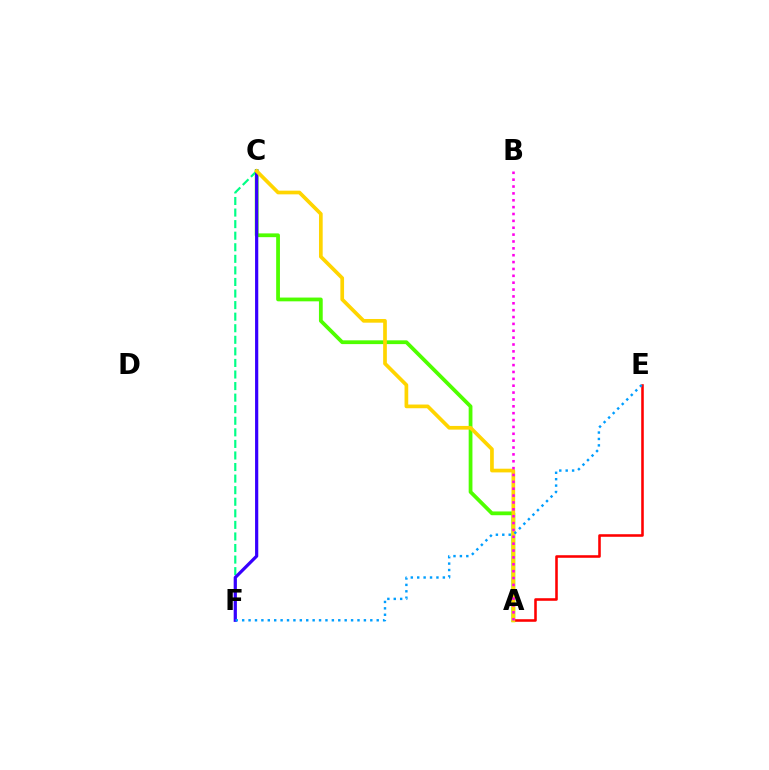{('A', 'C'): [{'color': '#4fff00', 'line_style': 'solid', 'thickness': 2.72}, {'color': '#ffd500', 'line_style': 'solid', 'thickness': 2.66}], ('C', 'F'): [{'color': '#00ff86', 'line_style': 'dashed', 'thickness': 1.57}, {'color': '#3700ff', 'line_style': 'solid', 'thickness': 2.31}], ('A', 'E'): [{'color': '#ff0000', 'line_style': 'solid', 'thickness': 1.85}], ('A', 'B'): [{'color': '#ff00ed', 'line_style': 'dotted', 'thickness': 1.87}], ('E', 'F'): [{'color': '#009eff', 'line_style': 'dotted', 'thickness': 1.74}]}